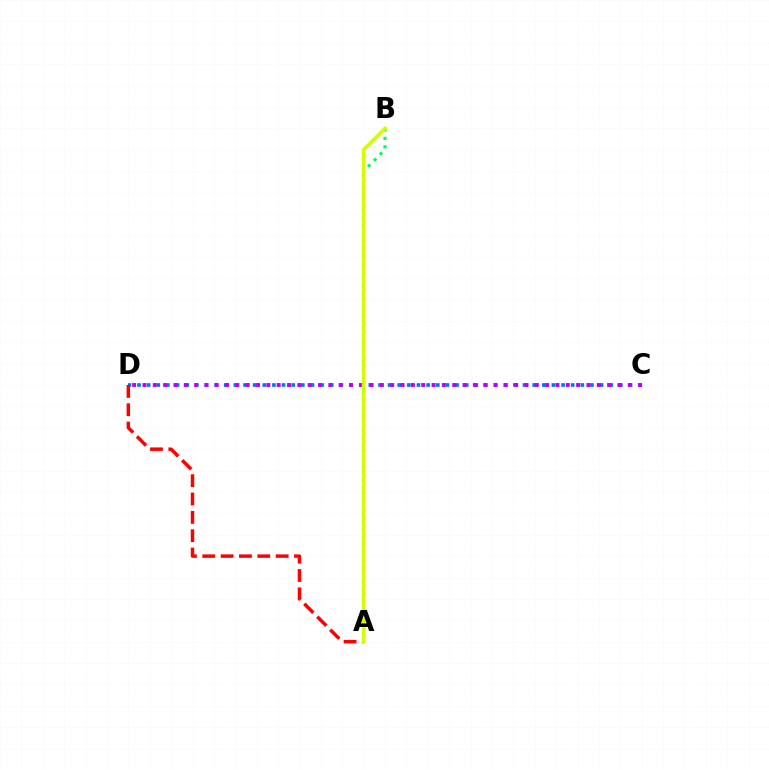{('C', 'D'): [{'color': '#0074ff', 'line_style': 'dotted', 'thickness': 2.62}, {'color': '#b900ff', 'line_style': 'dotted', 'thickness': 2.81}], ('A', 'D'): [{'color': '#ff0000', 'line_style': 'dashed', 'thickness': 2.49}], ('A', 'B'): [{'color': '#00ff5c', 'line_style': 'dotted', 'thickness': 2.3}, {'color': '#d1ff00', 'line_style': 'solid', 'thickness': 2.5}]}